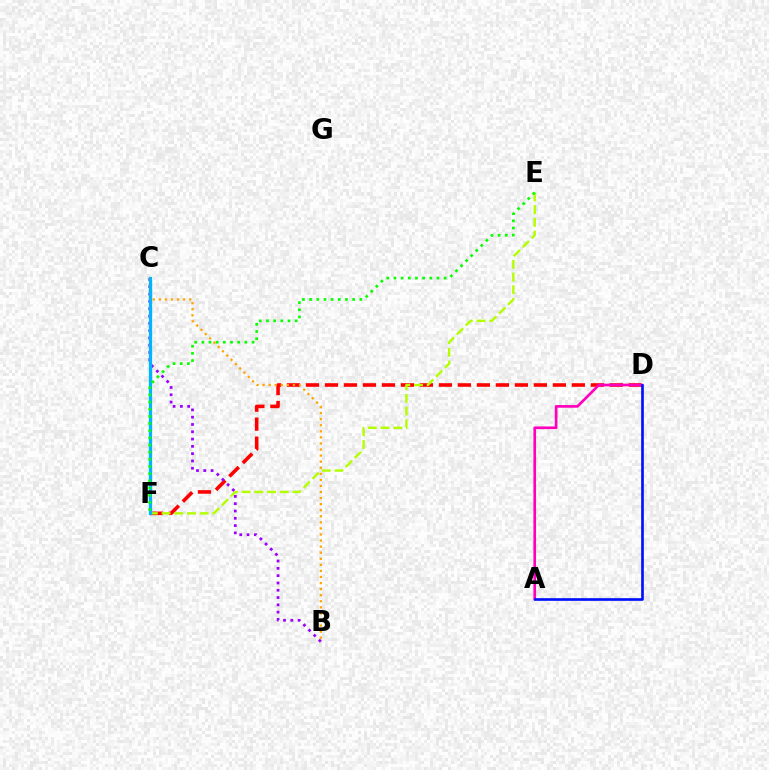{('D', 'F'): [{'color': '#ff0000', 'line_style': 'dashed', 'thickness': 2.58}], ('E', 'F'): [{'color': '#b3ff00', 'line_style': 'dashed', 'thickness': 1.73}, {'color': '#08ff00', 'line_style': 'dotted', 'thickness': 1.95}], ('B', 'C'): [{'color': '#9b00ff', 'line_style': 'dotted', 'thickness': 1.98}, {'color': '#ffa500', 'line_style': 'dotted', 'thickness': 1.65}], ('C', 'F'): [{'color': '#00ff9d', 'line_style': 'dotted', 'thickness': 1.97}, {'color': '#00b5ff', 'line_style': 'solid', 'thickness': 2.35}], ('A', 'D'): [{'color': '#ff00bd', 'line_style': 'solid', 'thickness': 1.92}, {'color': '#0010ff', 'line_style': 'solid', 'thickness': 1.92}]}